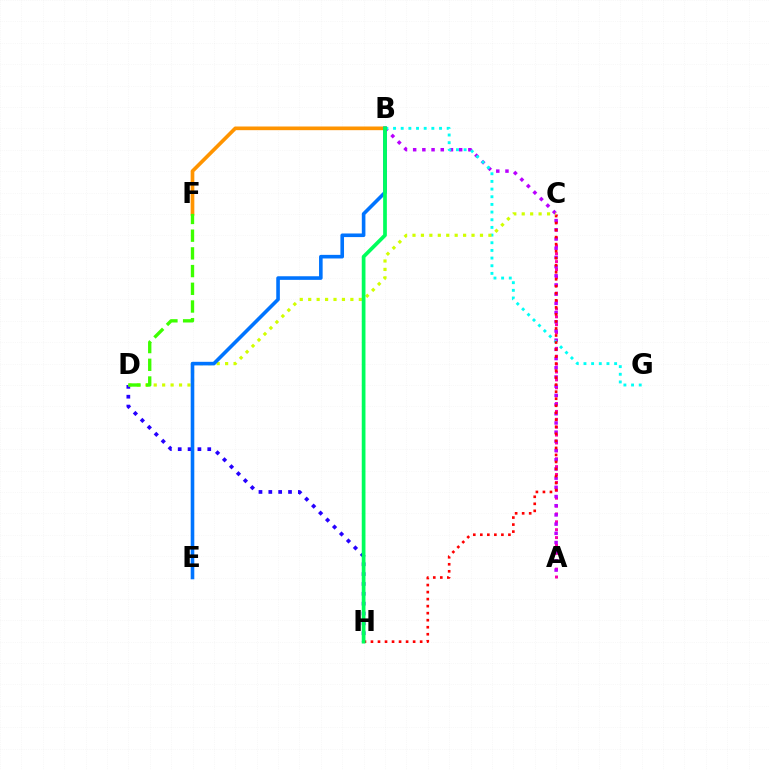{('A', 'C'): [{'color': '#ff00ac', 'line_style': 'dotted', 'thickness': 2.14}], ('A', 'B'): [{'color': '#b900ff', 'line_style': 'dotted', 'thickness': 2.5}], ('B', 'G'): [{'color': '#00fff6', 'line_style': 'dotted', 'thickness': 2.08}], ('D', 'H'): [{'color': '#2500ff', 'line_style': 'dotted', 'thickness': 2.68}], ('C', 'H'): [{'color': '#ff0000', 'line_style': 'dotted', 'thickness': 1.91}], ('C', 'D'): [{'color': '#d1ff00', 'line_style': 'dotted', 'thickness': 2.29}], ('B', 'F'): [{'color': '#ff9400', 'line_style': 'solid', 'thickness': 2.64}], ('B', 'E'): [{'color': '#0074ff', 'line_style': 'solid', 'thickness': 2.6}], ('D', 'F'): [{'color': '#3dff00', 'line_style': 'dashed', 'thickness': 2.41}], ('B', 'H'): [{'color': '#00ff5c', 'line_style': 'solid', 'thickness': 2.67}]}